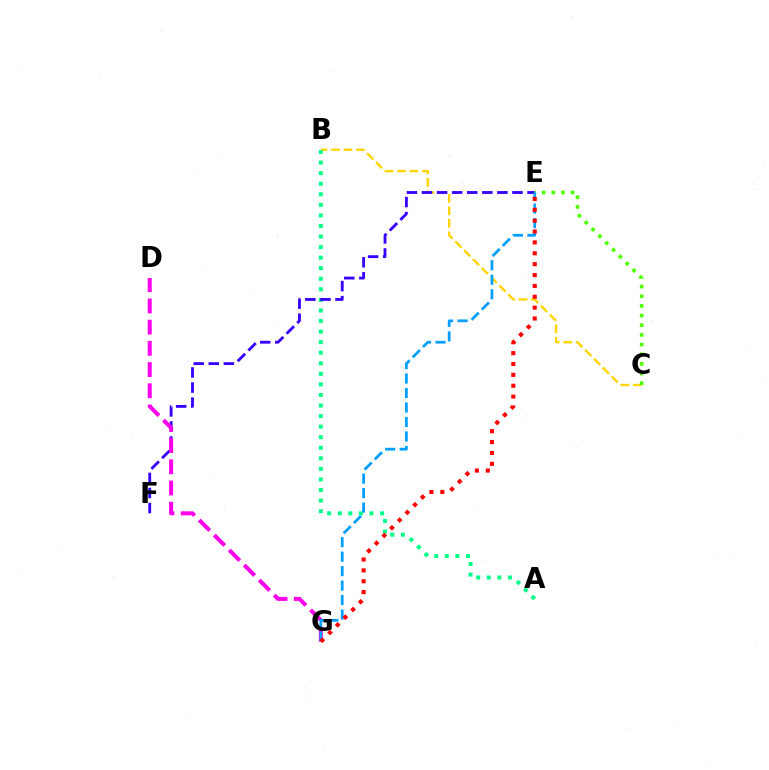{('B', 'C'): [{'color': '#ffd500', 'line_style': 'dashed', 'thickness': 1.7}], ('C', 'E'): [{'color': '#4fff00', 'line_style': 'dotted', 'thickness': 2.62}], ('A', 'B'): [{'color': '#00ff86', 'line_style': 'dotted', 'thickness': 2.87}], ('E', 'F'): [{'color': '#3700ff', 'line_style': 'dashed', 'thickness': 2.05}], ('D', 'G'): [{'color': '#ff00ed', 'line_style': 'dashed', 'thickness': 2.88}], ('E', 'G'): [{'color': '#009eff', 'line_style': 'dashed', 'thickness': 1.97}, {'color': '#ff0000', 'line_style': 'dotted', 'thickness': 2.95}]}